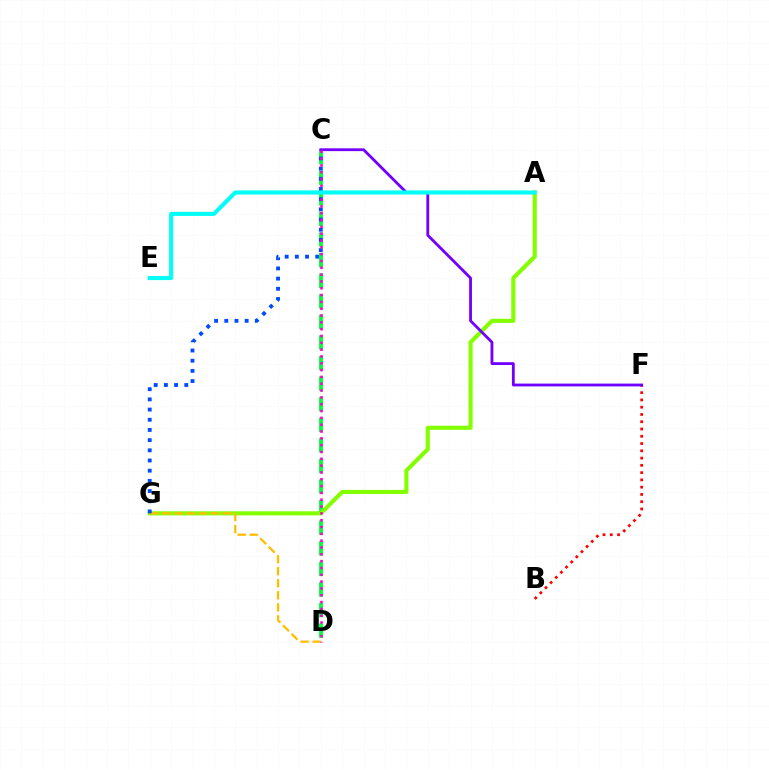{('C', 'D'): [{'color': '#00ff39', 'line_style': 'dashed', 'thickness': 2.8}, {'color': '#ff00cf', 'line_style': 'dotted', 'thickness': 1.85}], ('B', 'F'): [{'color': '#ff0000', 'line_style': 'dotted', 'thickness': 1.97}], ('A', 'G'): [{'color': '#84ff00', 'line_style': 'solid', 'thickness': 2.97}], ('D', 'G'): [{'color': '#ffbd00', 'line_style': 'dashed', 'thickness': 1.64}], ('C', 'G'): [{'color': '#004bff', 'line_style': 'dotted', 'thickness': 2.77}], ('C', 'F'): [{'color': '#7200ff', 'line_style': 'solid', 'thickness': 2.03}], ('A', 'E'): [{'color': '#00fff6', 'line_style': 'solid', 'thickness': 2.94}]}